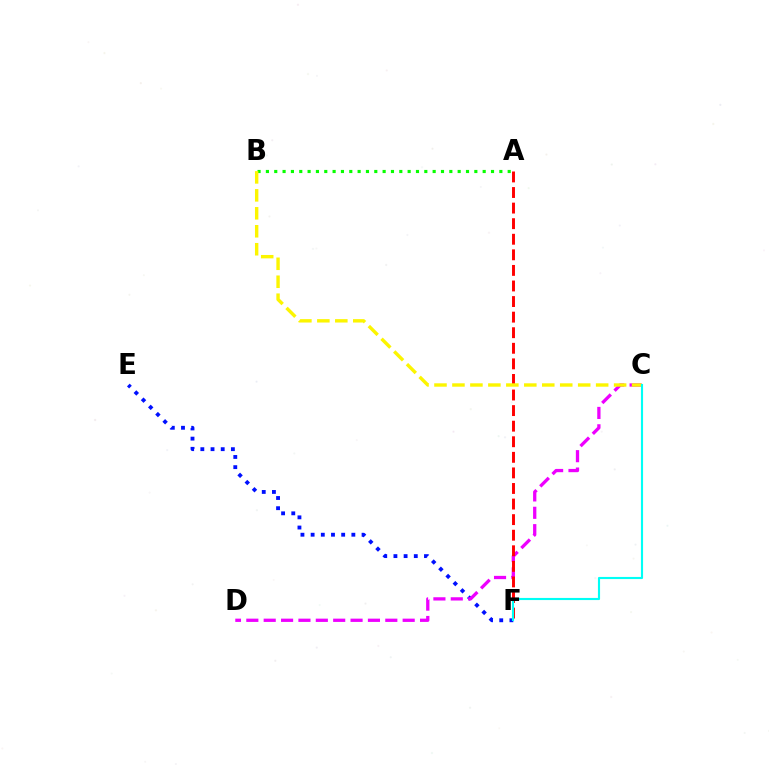{('E', 'F'): [{'color': '#0010ff', 'line_style': 'dotted', 'thickness': 2.77}], ('C', 'D'): [{'color': '#ee00ff', 'line_style': 'dashed', 'thickness': 2.36}], ('A', 'B'): [{'color': '#08ff00', 'line_style': 'dotted', 'thickness': 2.27}], ('A', 'F'): [{'color': '#ff0000', 'line_style': 'dashed', 'thickness': 2.12}], ('B', 'C'): [{'color': '#fcf500', 'line_style': 'dashed', 'thickness': 2.44}], ('C', 'F'): [{'color': '#00fff6', 'line_style': 'solid', 'thickness': 1.54}]}